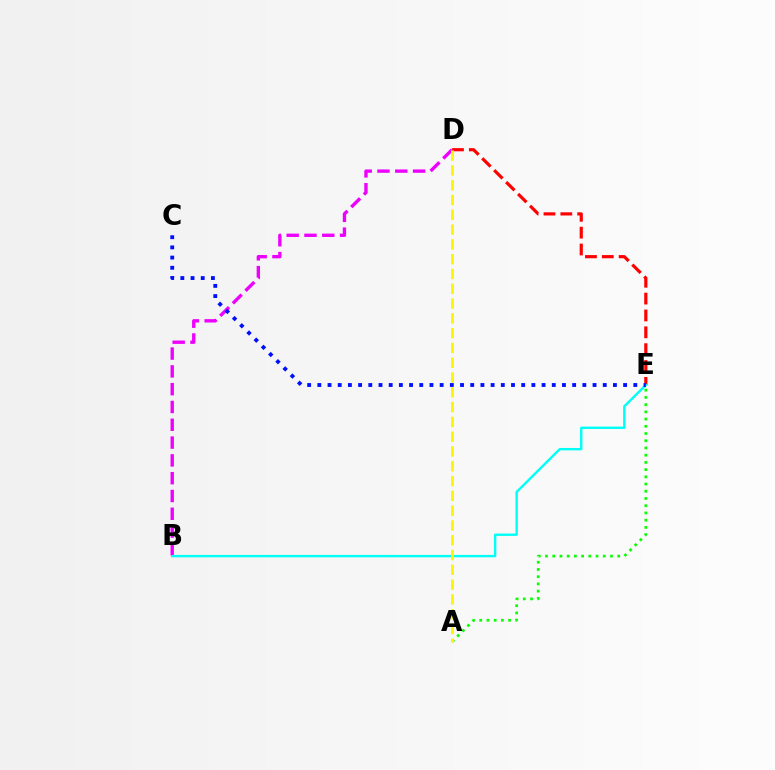{('D', 'E'): [{'color': '#ff0000', 'line_style': 'dashed', 'thickness': 2.29}], ('B', 'D'): [{'color': '#ee00ff', 'line_style': 'dashed', 'thickness': 2.42}], ('A', 'E'): [{'color': '#08ff00', 'line_style': 'dotted', 'thickness': 1.96}], ('B', 'E'): [{'color': '#00fff6', 'line_style': 'solid', 'thickness': 1.71}], ('A', 'D'): [{'color': '#fcf500', 'line_style': 'dashed', 'thickness': 2.01}], ('C', 'E'): [{'color': '#0010ff', 'line_style': 'dotted', 'thickness': 2.77}]}